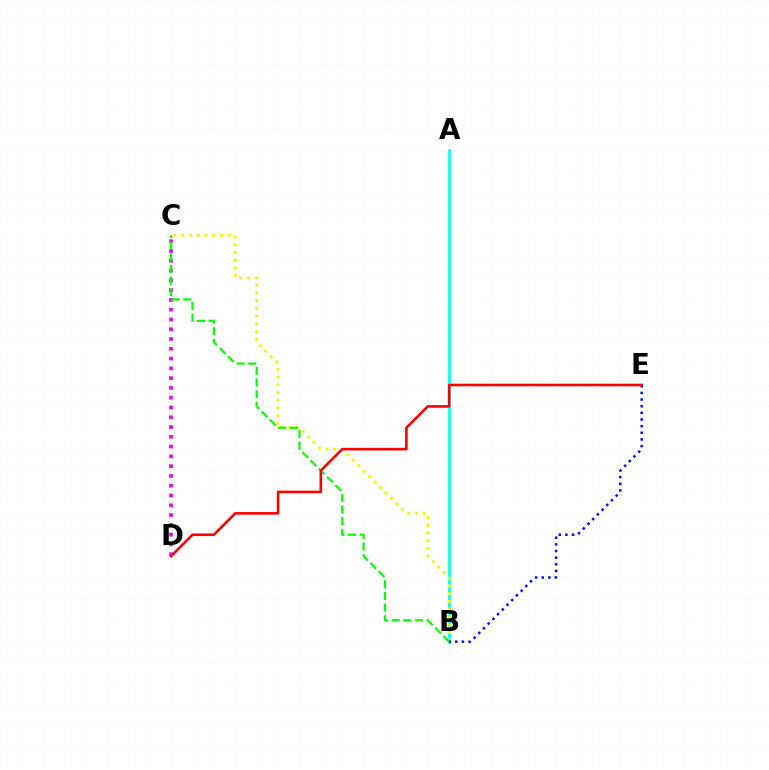{('A', 'B'): [{'color': '#00fff6', 'line_style': 'solid', 'thickness': 1.92}], ('C', 'D'): [{'color': '#ee00ff', 'line_style': 'dotted', 'thickness': 2.66}], ('B', 'C'): [{'color': '#fcf500', 'line_style': 'dotted', 'thickness': 2.1}, {'color': '#08ff00', 'line_style': 'dashed', 'thickness': 1.58}], ('B', 'E'): [{'color': '#0010ff', 'line_style': 'dotted', 'thickness': 1.81}], ('D', 'E'): [{'color': '#ff0000', 'line_style': 'solid', 'thickness': 1.87}]}